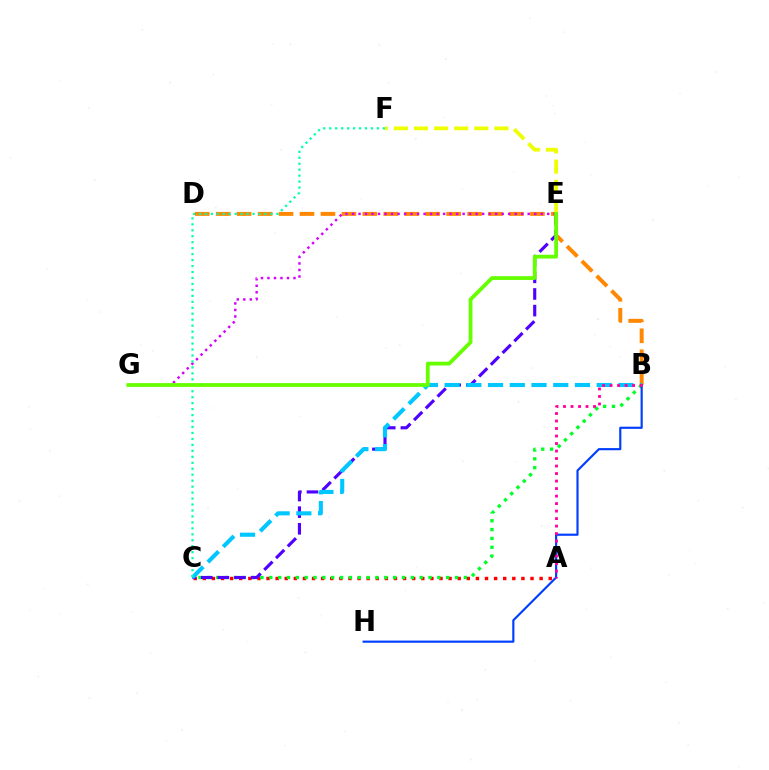{('E', 'F'): [{'color': '#eeff00', 'line_style': 'dashed', 'thickness': 2.73}], ('A', 'C'): [{'color': '#ff0000', 'line_style': 'dotted', 'thickness': 2.47}], ('B', 'C'): [{'color': '#00ff27', 'line_style': 'dotted', 'thickness': 2.4}, {'color': '#00c7ff', 'line_style': 'dashed', 'thickness': 2.95}], ('B', 'D'): [{'color': '#ff8800', 'line_style': 'dashed', 'thickness': 2.85}], ('C', 'E'): [{'color': '#4f00ff', 'line_style': 'dashed', 'thickness': 2.26}], ('E', 'G'): [{'color': '#d600ff', 'line_style': 'dotted', 'thickness': 1.77}, {'color': '#66ff00', 'line_style': 'solid', 'thickness': 2.72}], ('C', 'F'): [{'color': '#00ffaf', 'line_style': 'dotted', 'thickness': 1.62}], ('B', 'H'): [{'color': '#003fff', 'line_style': 'solid', 'thickness': 1.55}], ('A', 'B'): [{'color': '#ff00a0', 'line_style': 'dotted', 'thickness': 2.04}]}